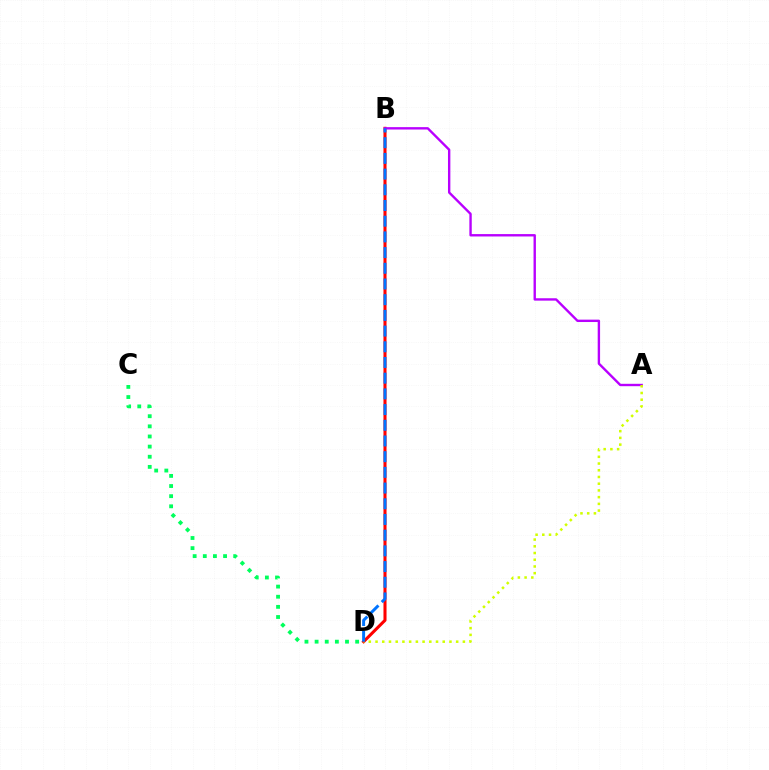{('B', 'D'): [{'color': '#ff0000', 'line_style': 'solid', 'thickness': 2.21}, {'color': '#0074ff', 'line_style': 'dashed', 'thickness': 2.13}], ('A', 'B'): [{'color': '#b900ff', 'line_style': 'solid', 'thickness': 1.72}], ('A', 'D'): [{'color': '#d1ff00', 'line_style': 'dotted', 'thickness': 1.83}], ('C', 'D'): [{'color': '#00ff5c', 'line_style': 'dotted', 'thickness': 2.75}]}